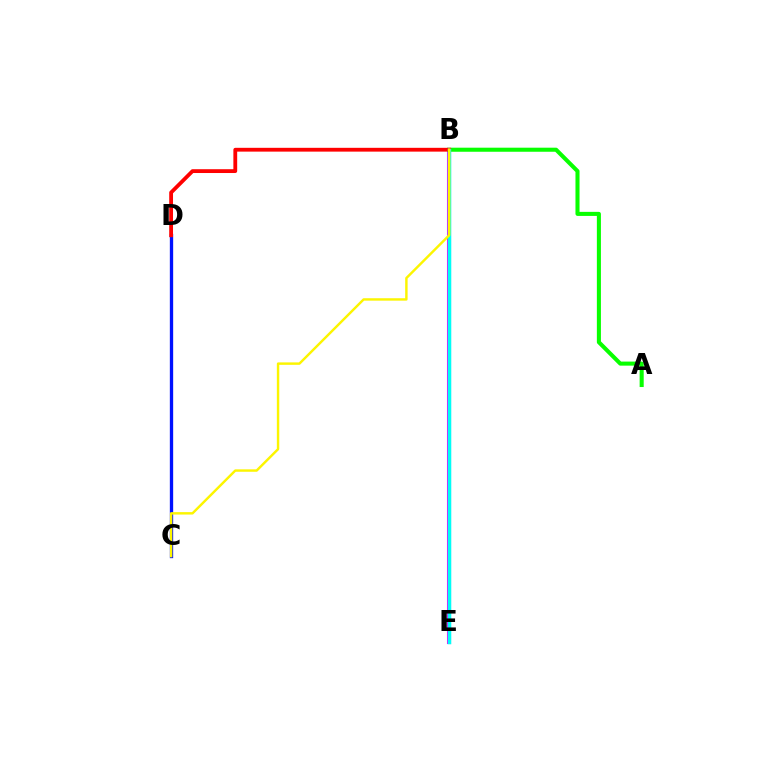{('C', 'D'): [{'color': '#0010ff', 'line_style': 'solid', 'thickness': 2.39}], ('B', 'E'): [{'color': '#ee00ff', 'line_style': 'solid', 'thickness': 2.94}, {'color': '#00fff6', 'line_style': 'solid', 'thickness': 2.51}], ('A', 'B'): [{'color': '#08ff00', 'line_style': 'solid', 'thickness': 2.92}], ('B', 'D'): [{'color': '#ff0000', 'line_style': 'solid', 'thickness': 2.74}], ('B', 'C'): [{'color': '#fcf500', 'line_style': 'solid', 'thickness': 1.75}]}